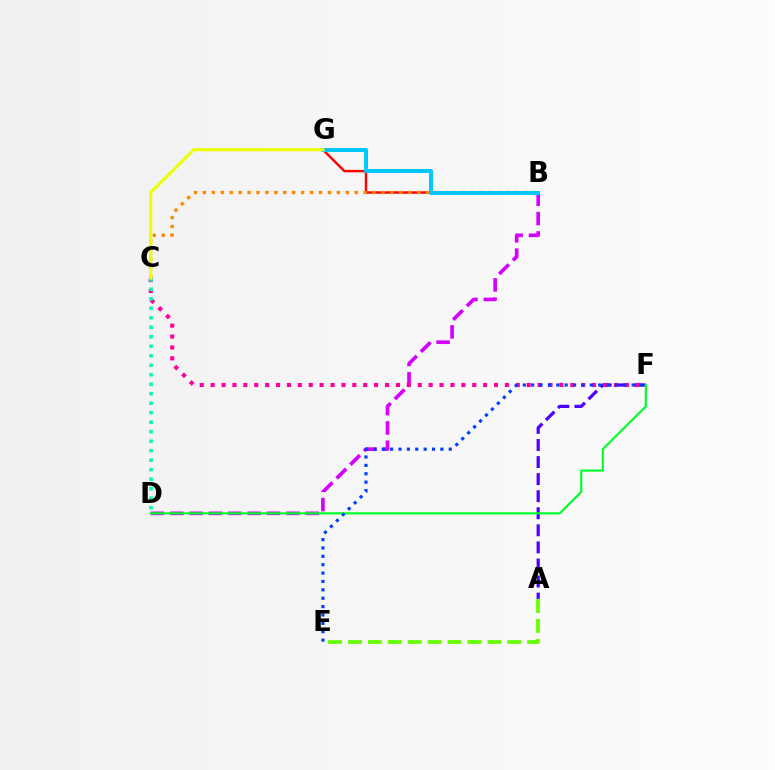{('A', 'E'): [{'color': '#66ff00', 'line_style': 'dashed', 'thickness': 2.71}], ('A', 'F'): [{'color': '#4f00ff', 'line_style': 'dashed', 'thickness': 2.32}], ('B', 'D'): [{'color': '#d600ff', 'line_style': 'dashed', 'thickness': 2.63}], ('C', 'F'): [{'color': '#ff00a0', 'line_style': 'dotted', 'thickness': 2.96}], ('D', 'F'): [{'color': '#00ff27', 'line_style': 'solid', 'thickness': 1.56}], ('B', 'G'): [{'color': '#ff0000', 'line_style': 'solid', 'thickness': 1.74}, {'color': '#00c7ff', 'line_style': 'solid', 'thickness': 2.88}], ('B', 'C'): [{'color': '#ff8800', 'line_style': 'dotted', 'thickness': 2.43}], ('E', 'F'): [{'color': '#003fff', 'line_style': 'dotted', 'thickness': 2.28}], ('C', 'D'): [{'color': '#00ffaf', 'line_style': 'dotted', 'thickness': 2.58}], ('C', 'G'): [{'color': '#eeff00', 'line_style': 'solid', 'thickness': 2.2}]}